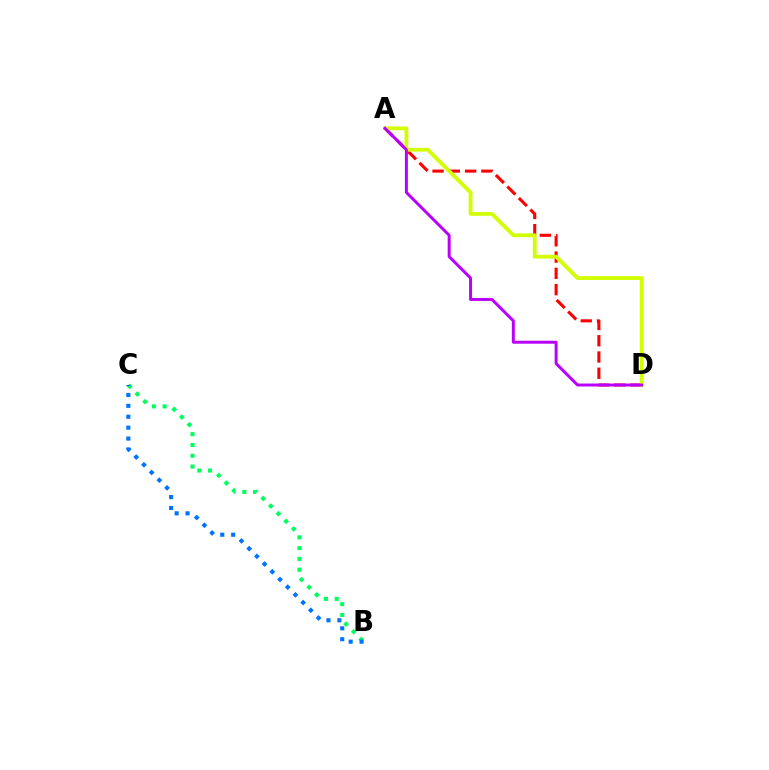{('A', 'D'): [{'color': '#ff0000', 'line_style': 'dashed', 'thickness': 2.21}, {'color': '#d1ff00', 'line_style': 'solid', 'thickness': 2.75}, {'color': '#b900ff', 'line_style': 'solid', 'thickness': 2.13}], ('B', 'C'): [{'color': '#00ff5c', 'line_style': 'dotted', 'thickness': 2.93}, {'color': '#0074ff', 'line_style': 'dotted', 'thickness': 2.96}]}